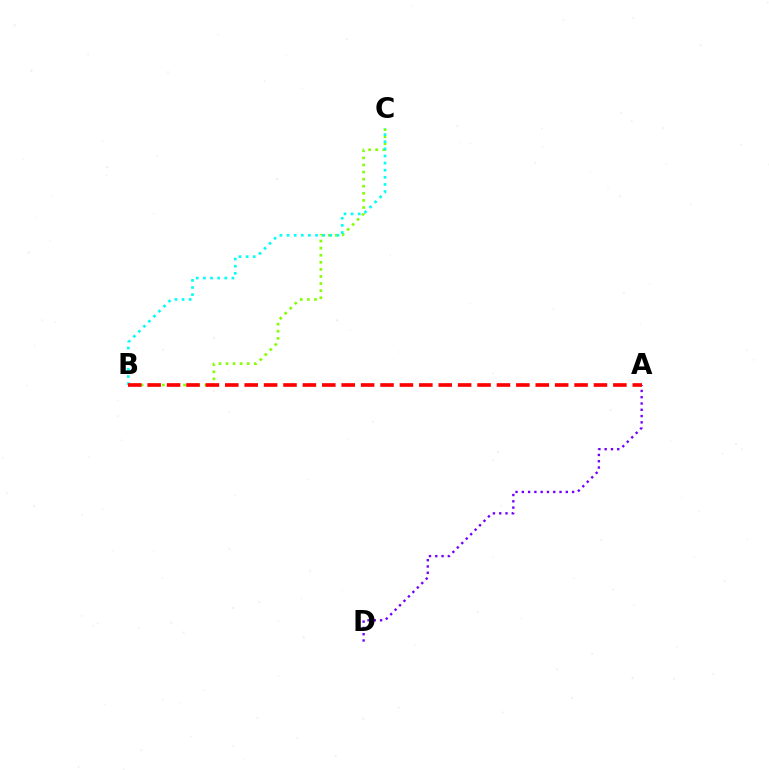{('B', 'C'): [{'color': '#84ff00', 'line_style': 'dotted', 'thickness': 1.93}, {'color': '#00fff6', 'line_style': 'dotted', 'thickness': 1.93}], ('A', 'D'): [{'color': '#7200ff', 'line_style': 'dotted', 'thickness': 1.71}], ('A', 'B'): [{'color': '#ff0000', 'line_style': 'dashed', 'thickness': 2.64}]}